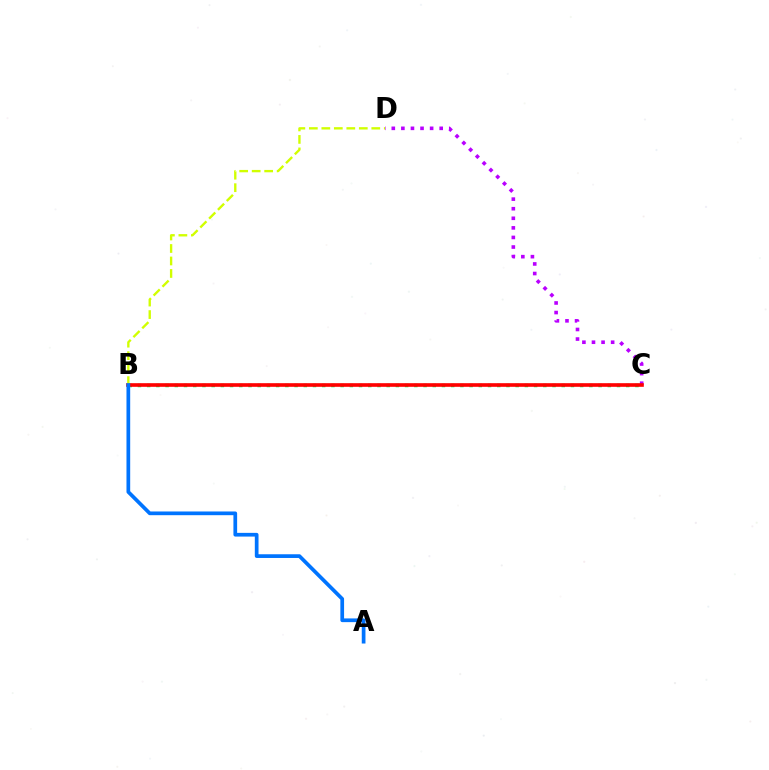{('B', 'C'): [{'color': '#00ff5c', 'line_style': 'dotted', 'thickness': 2.5}, {'color': '#ff0000', 'line_style': 'solid', 'thickness': 2.61}], ('C', 'D'): [{'color': '#b900ff', 'line_style': 'dotted', 'thickness': 2.6}], ('B', 'D'): [{'color': '#d1ff00', 'line_style': 'dashed', 'thickness': 1.7}], ('A', 'B'): [{'color': '#0074ff', 'line_style': 'solid', 'thickness': 2.67}]}